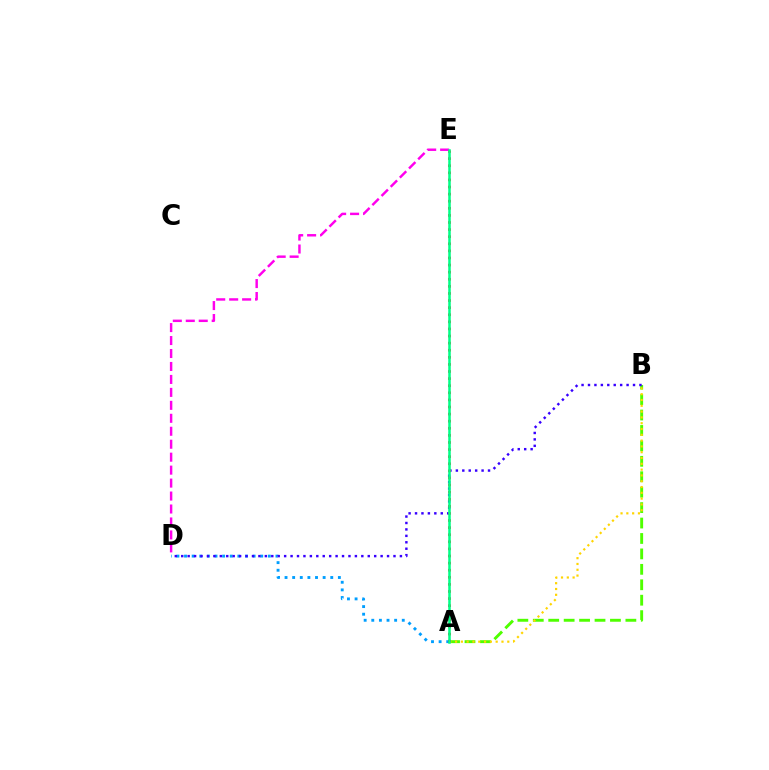{('D', 'E'): [{'color': '#ff00ed', 'line_style': 'dashed', 'thickness': 1.76}], ('A', 'B'): [{'color': '#4fff00', 'line_style': 'dashed', 'thickness': 2.1}, {'color': '#ffd500', 'line_style': 'dotted', 'thickness': 1.58}], ('A', 'D'): [{'color': '#009eff', 'line_style': 'dotted', 'thickness': 2.07}], ('B', 'D'): [{'color': '#3700ff', 'line_style': 'dotted', 'thickness': 1.75}], ('A', 'E'): [{'color': '#ff0000', 'line_style': 'dotted', 'thickness': 1.93}, {'color': '#00ff86', 'line_style': 'solid', 'thickness': 1.82}]}